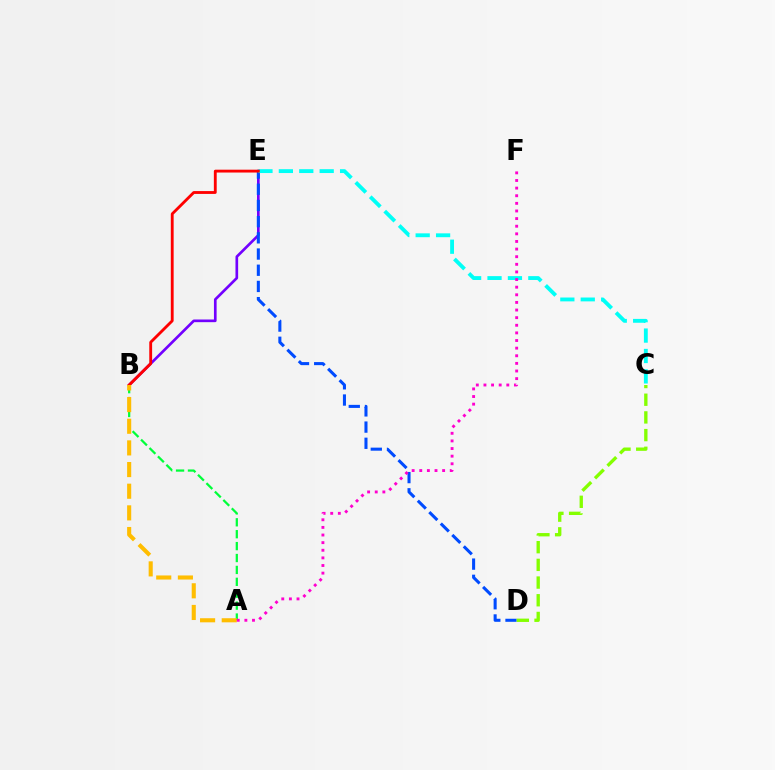{('B', 'E'): [{'color': '#7200ff', 'line_style': 'solid', 'thickness': 1.92}, {'color': '#ff0000', 'line_style': 'solid', 'thickness': 2.04}], ('A', 'B'): [{'color': '#00ff39', 'line_style': 'dashed', 'thickness': 1.62}, {'color': '#ffbd00', 'line_style': 'dashed', 'thickness': 2.94}], ('D', 'E'): [{'color': '#004bff', 'line_style': 'dashed', 'thickness': 2.2}], ('C', 'E'): [{'color': '#00fff6', 'line_style': 'dashed', 'thickness': 2.77}], ('C', 'D'): [{'color': '#84ff00', 'line_style': 'dashed', 'thickness': 2.4}], ('A', 'F'): [{'color': '#ff00cf', 'line_style': 'dotted', 'thickness': 2.07}]}